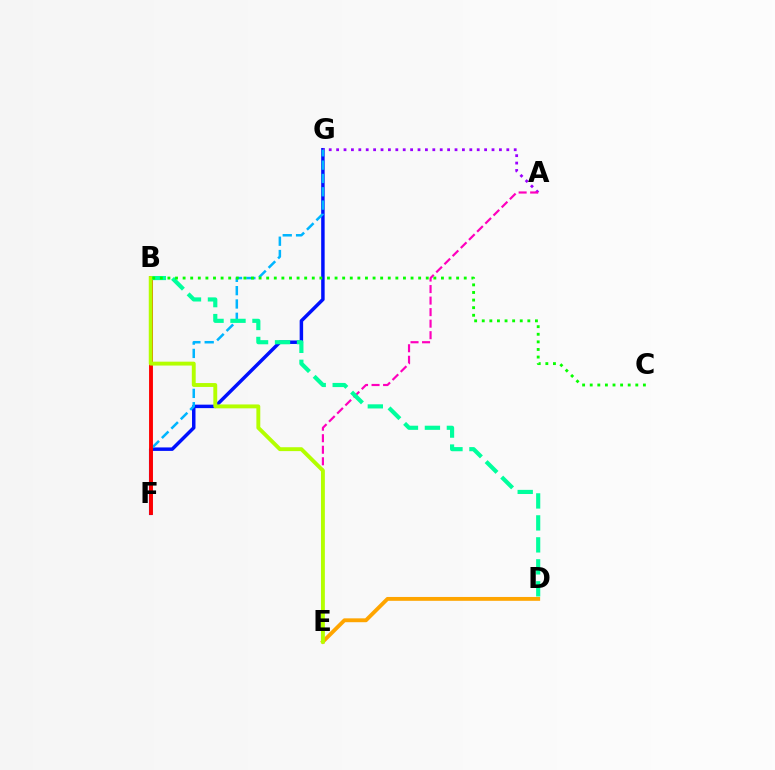{('F', 'G'): [{'color': '#0010ff', 'line_style': 'solid', 'thickness': 2.5}, {'color': '#00b5ff', 'line_style': 'dashed', 'thickness': 1.81}], ('A', 'G'): [{'color': '#9b00ff', 'line_style': 'dotted', 'thickness': 2.01}], ('B', 'F'): [{'color': '#ff0000', 'line_style': 'solid', 'thickness': 2.8}], ('D', 'E'): [{'color': '#ffa500', 'line_style': 'solid', 'thickness': 2.78}], ('A', 'E'): [{'color': '#ff00bd', 'line_style': 'dashed', 'thickness': 1.57}], ('B', 'D'): [{'color': '#00ff9d', 'line_style': 'dashed', 'thickness': 2.98}], ('B', 'E'): [{'color': '#b3ff00', 'line_style': 'solid', 'thickness': 2.8}], ('B', 'C'): [{'color': '#08ff00', 'line_style': 'dotted', 'thickness': 2.06}]}